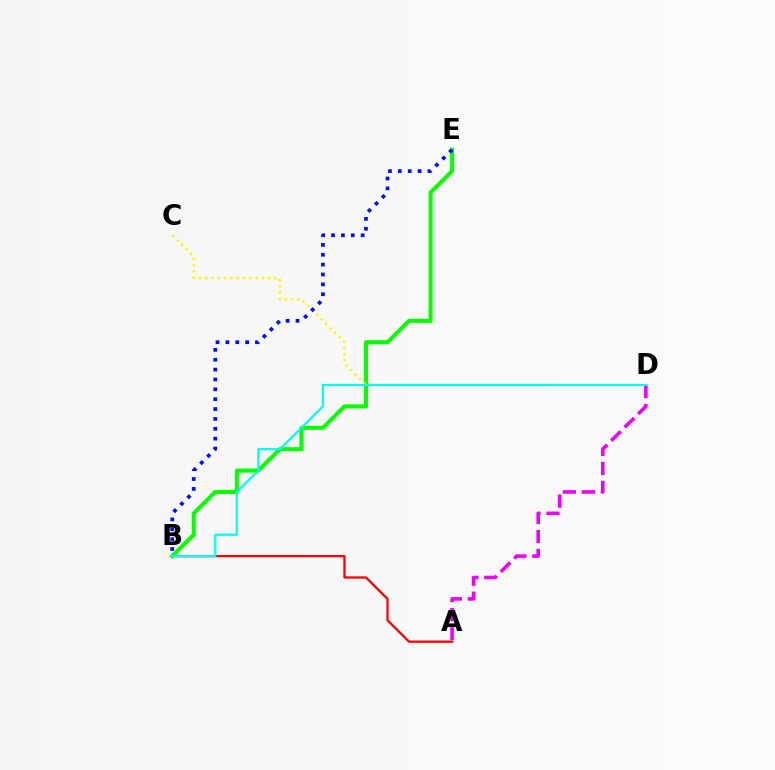{('B', 'E'): [{'color': '#08ff00', 'line_style': 'solid', 'thickness': 2.92}, {'color': '#0010ff', 'line_style': 'dotted', 'thickness': 2.68}], ('A', 'D'): [{'color': '#ee00ff', 'line_style': 'dashed', 'thickness': 2.57}], ('C', 'D'): [{'color': '#fcf500', 'line_style': 'dotted', 'thickness': 1.71}], ('A', 'B'): [{'color': '#ff0000', 'line_style': 'solid', 'thickness': 1.64}], ('B', 'D'): [{'color': '#00fff6', 'line_style': 'solid', 'thickness': 1.61}]}